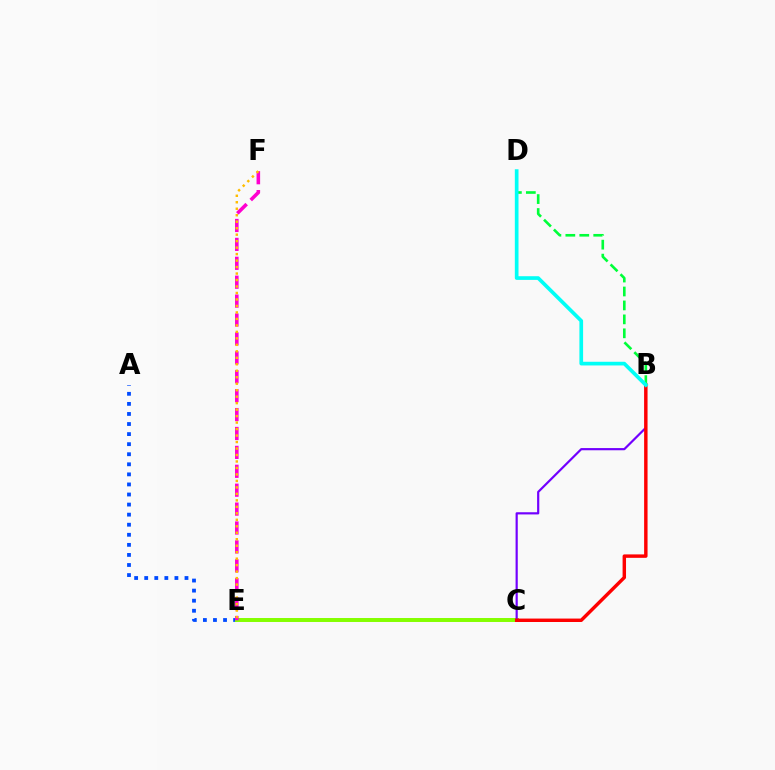{('A', 'E'): [{'color': '#004bff', 'line_style': 'dotted', 'thickness': 2.74}], ('C', 'E'): [{'color': '#84ff00', 'line_style': 'solid', 'thickness': 2.85}], ('B', 'C'): [{'color': '#7200ff', 'line_style': 'solid', 'thickness': 1.57}, {'color': '#ff0000', 'line_style': 'solid', 'thickness': 2.47}], ('E', 'F'): [{'color': '#ff00cf', 'line_style': 'dashed', 'thickness': 2.57}, {'color': '#ffbd00', 'line_style': 'dotted', 'thickness': 1.76}], ('B', 'D'): [{'color': '#00ff39', 'line_style': 'dashed', 'thickness': 1.89}, {'color': '#00fff6', 'line_style': 'solid', 'thickness': 2.65}]}